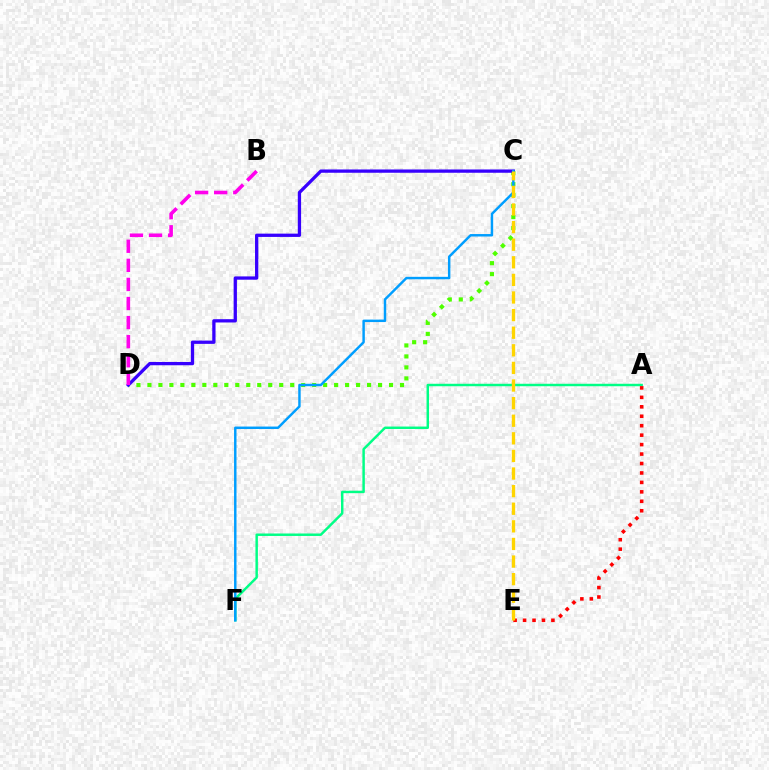{('A', 'F'): [{'color': '#00ff86', 'line_style': 'solid', 'thickness': 1.77}], ('C', 'D'): [{'color': '#4fff00', 'line_style': 'dotted', 'thickness': 2.98}, {'color': '#3700ff', 'line_style': 'solid', 'thickness': 2.37}], ('C', 'F'): [{'color': '#009eff', 'line_style': 'solid', 'thickness': 1.77}], ('A', 'E'): [{'color': '#ff0000', 'line_style': 'dotted', 'thickness': 2.57}], ('C', 'E'): [{'color': '#ffd500', 'line_style': 'dashed', 'thickness': 2.39}], ('B', 'D'): [{'color': '#ff00ed', 'line_style': 'dashed', 'thickness': 2.59}]}